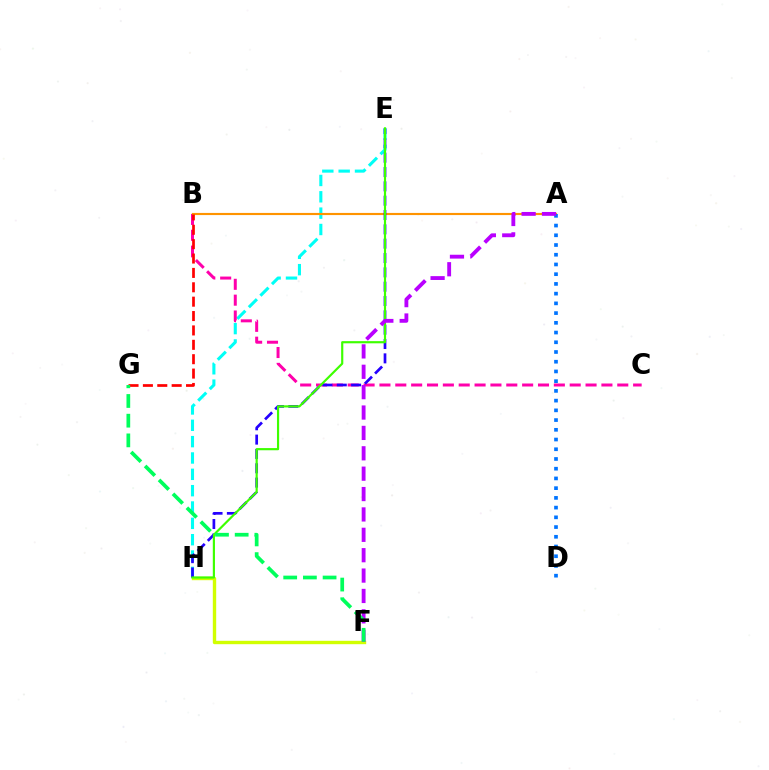{('E', 'H'): [{'color': '#00fff6', 'line_style': 'dashed', 'thickness': 2.22}, {'color': '#2500ff', 'line_style': 'dashed', 'thickness': 1.95}, {'color': '#3dff00', 'line_style': 'solid', 'thickness': 1.56}], ('F', 'H'): [{'color': '#d1ff00', 'line_style': 'solid', 'thickness': 2.43}], ('B', 'C'): [{'color': '#ff00ac', 'line_style': 'dashed', 'thickness': 2.15}], ('A', 'B'): [{'color': '#ff9400', 'line_style': 'solid', 'thickness': 1.55}], ('A', 'D'): [{'color': '#0074ff', 'line_style': 'dotted', 'thickness': 2.64}], ('A', 'F'): [{'color': '#b900ff', 'line_style': 'dashed', 'thickness': 2.77}], ('B', 'G'): [{'color': '#ff0000', 'line_style': 'dashed', 'thickness': 1.95}], ('F', 'G'): [{'color': '#00ff5c', 'line_style': 'dashed', 'thickness': 2.68}]}